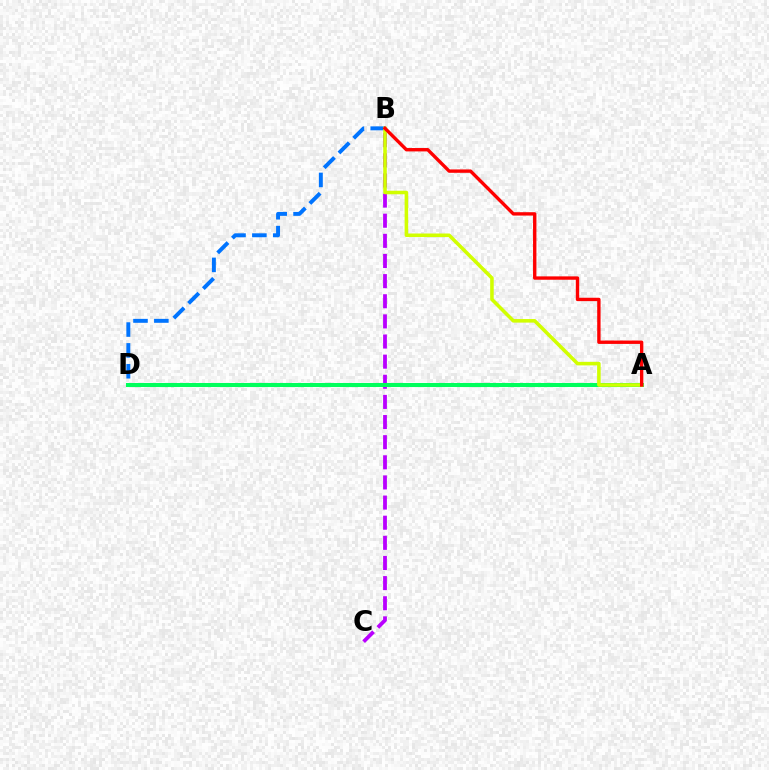{('B', 'D'): [{'color': '#0074ff', 'line_style': 'dashed', 'thickness': 2.83}], ('B', 'C'): [{'color': '#b900ff', 'line_style': 'dashed', 'thickness': 2.73}], ('A', 'D'): [{'color': '#00ff5c', 'line_style': 'solid', 'thickness': 2.91}], ('A', 'B'): [{'color': '#d1ff00', 'line_style': 'solid', 'thickness': 2.56}, {'color': '#ff0000', 'line_style': 'solid', 'thickness': 2.43}]}